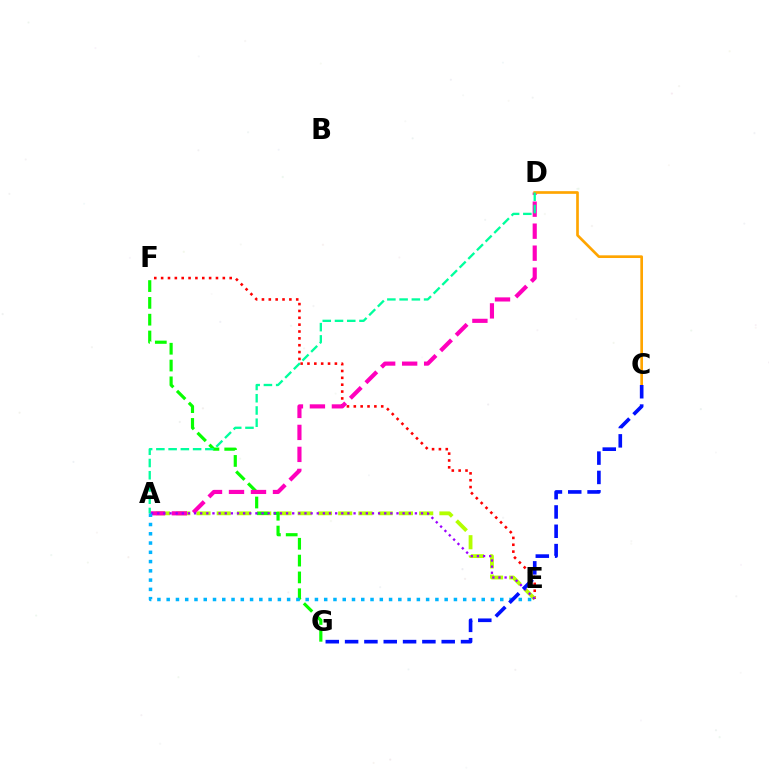{('E', 'F'): [{'color': '#ff0000', 'line_style': 'dotted', 'thickness': 1.86}], ('A', 'E'): [{'color': '#b3ff00', 'line_style': 'dashed', 'thickness': 2.75}, {'color': '#9b00ff', 'line_style': 'dotted', 'thickness': 1.67}, {'color': '#00b5ff', 'line_style': 'dotted', 'thickness': 2.52}], ('F', 'G'): [{'color': '#08ff00', 'line_style': 'dashed', 'thickness': 2.28}], ('A', 'D'): [{'color': '#ff00bd', 'line_style': 'dashed', 'thickness': 2.99}, {'color': '#00ff9d', 'line_style': 'dashed', 'thickness': 1.66}], ('C', 'D'): [{'color': '#ffa500', 'line_style': 'solid', 'thickness': 1.93}], ('C', 'G'): [{'color': '#0010ff', 'line_style': 'dashed', 'thickness': 2.63}]}